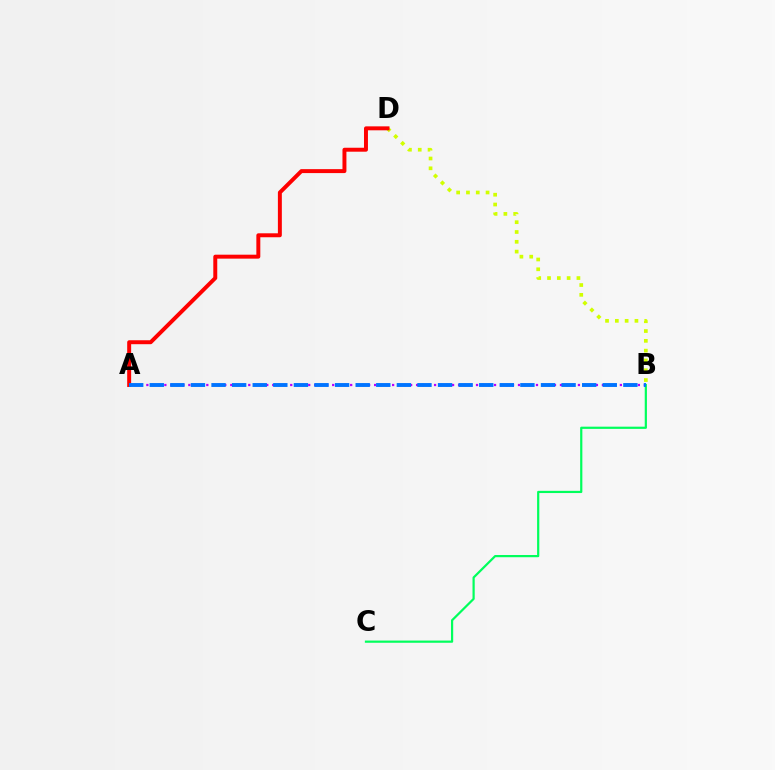{('B', 'D'): [{'color': '#d1ff00', 'line_style': 'dotted', 'thickness': 2.66}], ('A', 'D'): [{'color': '#ff0000', 'line_style': 'solid', 'thickness': 2.85}], ('A', 'B'): [{'color': '#b900ff', 'line_style': 'dotted', 'thickness': 1.63}, {'color': '#0074ff', 'line_style': 'dashed', 'thickness': 2.8}], ('B', 'C'): [{'color': '#00ff5c', 'line_style': 'solid', 'thickness': 1.59}]}